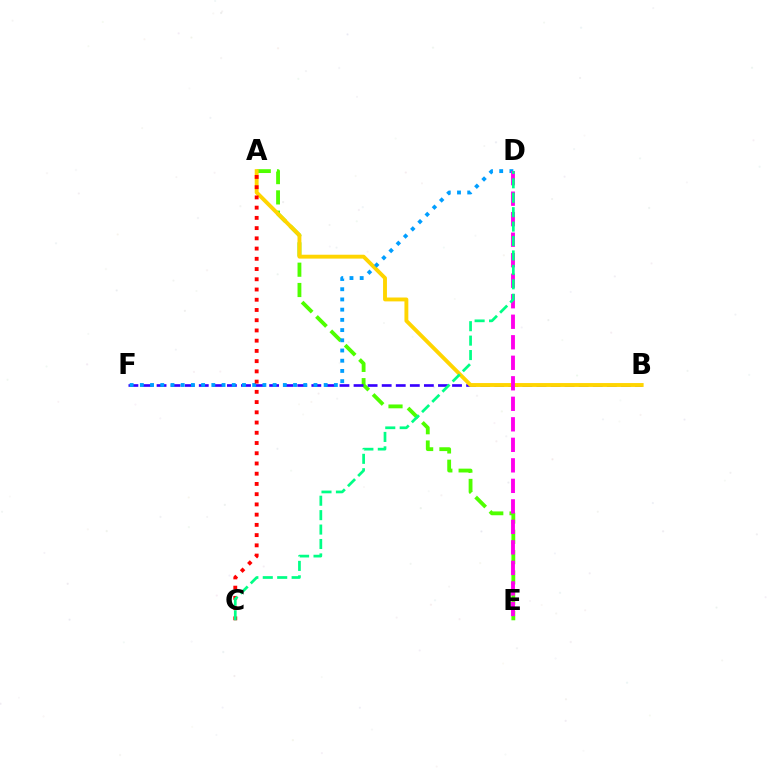{('A', 'E'): [{'color': '#4fff00', 'line_style': 'dashed', 'thickness': 2.76}], ('B', 'F'): [{'color': '#3700ff', 'line_style': 'dashed', 'thickness': 1.91}], ('A', 'B'): [{'color': '#ffd500', 'line_style': 'solid', 'thickness': 2.8}], ('D', 'F'): [{'color': '#009eff', 'line_style': 'dotted', 'thickness': 2.77}], ('D', 'E'): [{'color': '#ff00ed', 'line_style': 'dashed', 'thickness': 2.79}], ('A', 'C'): [{'color': '#ff0000', 'line_style': 'dotted', 'thickness': 2.78}], ('C', 'D'): [{'color': '#00ff86', 'line_style': 'dashed', 'thickness': 1.96}]}